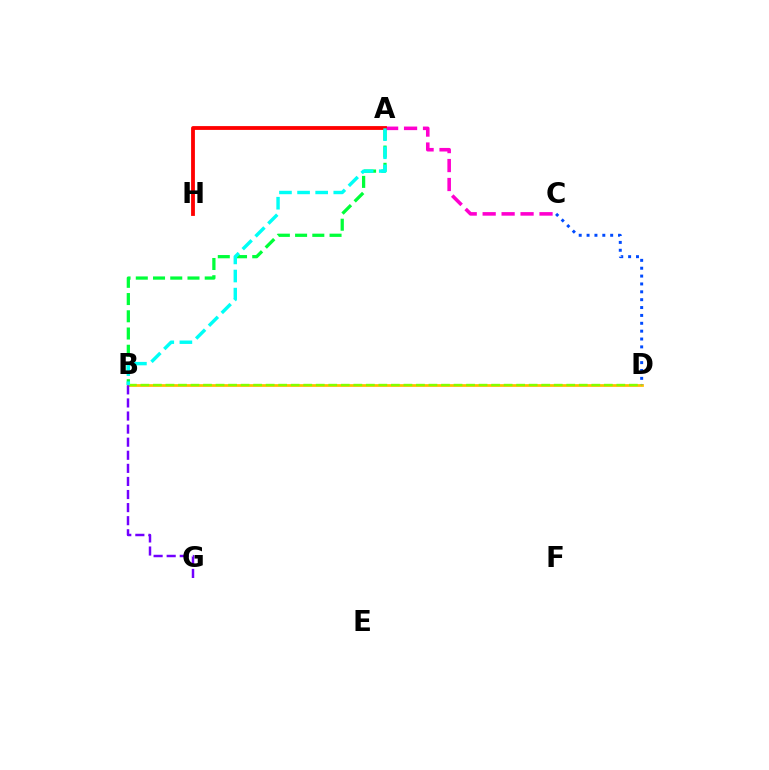{('A', 'C'): [{'color': '#ff00cf', 'line_style': 'dashed', 'thickness': 2.57}], ('B', 'D'): [{'color': '#ffbd00', 'line_style': 'solid', 'thickness': 1.98}, {'color': '#84ff00', 'line_style': 'dashed', 'thickness': 1.7}], ('A', 'B'): [{'color': '#00ff39', 'line_style': 'dashed', 'thickness': 2.34}, {'color': '#00fff6', 'line_style': 'dashed', 'thickness': 2.46}], ('C', 'D'): [{'color': '#004bff', 'line_style': 'dotted', 'thickness': 2.14}], ('A', 'H'): [{'color': '#ff0000', 'line_style': 'solid', 'thickness': 2.74}], ('B', 'G'): [{'color': '#7200ff', 'line_style': 'dashed', 'thickness': 1.78}]}